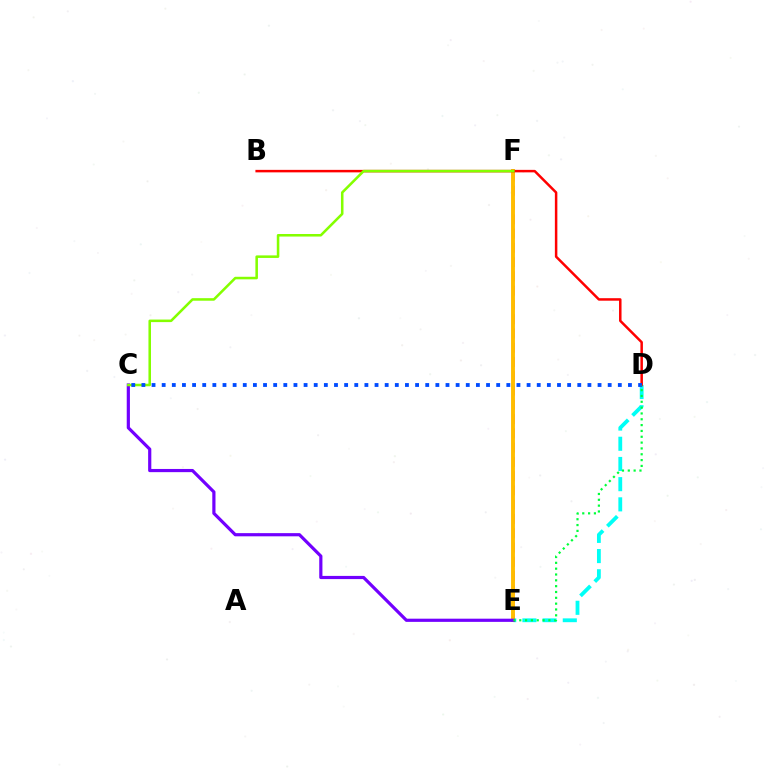{('D', 'E'): [{'color': '#00fff6', 'line_style': 'dashed', 'thickness': 2.74}, {'color': '#00ff39', 'line_style': 'dotted', 'thickness': 1.58}], ('E', 'F'): [{'color': '#ff00cf', 'line_style': 'dashed', 'thickness': 1.94}, {'color': '#ffbd00', 'line_style': 'solid', 'thickness': 2.81}], ('B', 'D'): [{'color': '#ff0000', 'line_style': 'solid', 'thickness': 1.8}], ('C', 'E'): [{'color': '#7200ff', 'line_style': 'solid', 'thickness': 2.3}], ('C', 'F'): [{'color': '#84ff00', 'line_style': 'solid', 'thickness': 1.83}], ('C', 'D'): [{'color': '#004bff', 'line_style': 'dotted', 'thickness': 2.75}]}